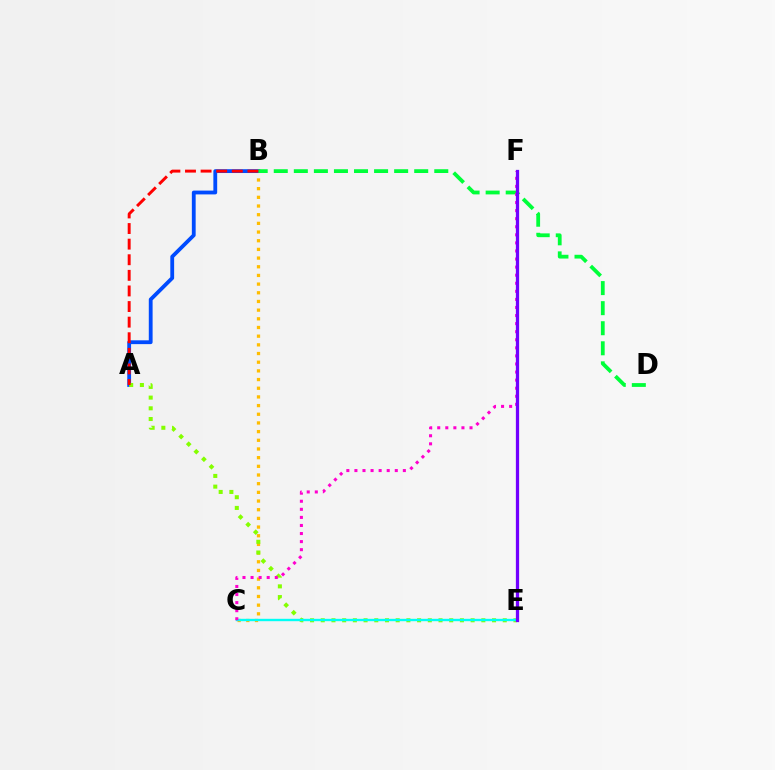{('B', 'C'): [{'color': '#ffbd00', 'line_style': 'dotted', 'thickness': 2.36}], ('A', 'B'): [{'color': '#004bff', 'line_style': 'solid', 'thickness': 2.75}, {'color': '#ff0000', 'line_style': 'dashed', 'thickness': 2.12}], ('B', 'D'): [{'color': '#00ff39', 'line_style': 'dashed', 'thickness': 2.73}], ('A', 'E'): [{'color': '#84ff00', 'line_style': 'dotted', 'thickness': 2.91}], ('C', 'E'): [{'color': '#00fff6', 'line_style': 'solid', 'thickness': 1.71}], ('C', 'F'): [{'color': '#ff00cf', 'line_style': 'dotted', 'thickness': 2.19}], ('E', 'F'): [{'color': '#7200ff', 'line_style': 'solid', 'thickness': 2.34}]}